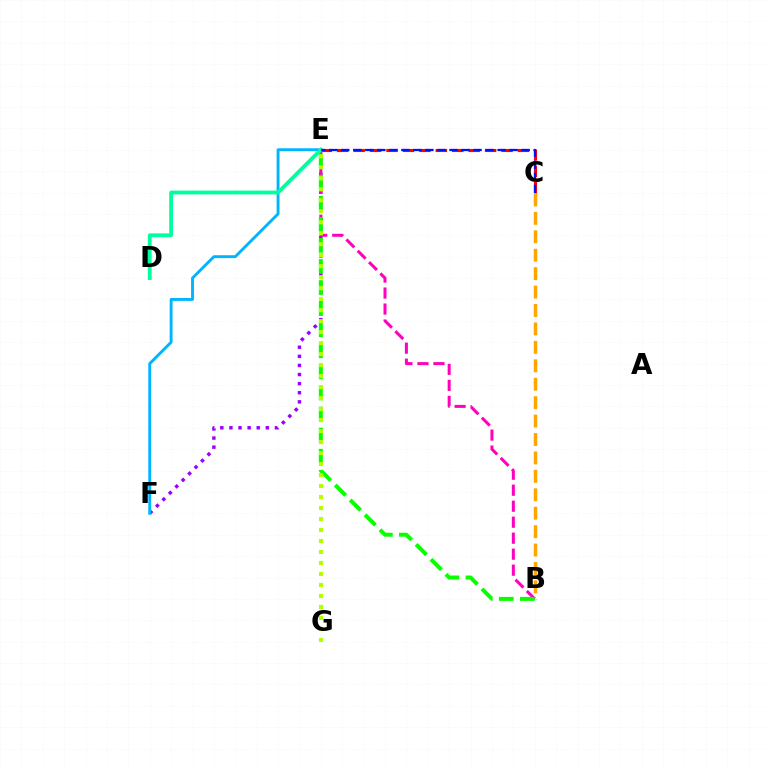{('C', 'E'): [{'color': '#ff0000', 'line_style': 'dashed', 'thickness': 2.23}, {'color': '#0010ff', 'line_style': 'dashed', 'thickness': 1.63}], ('E', 'F'): [{'color': '#9b00ff', 'line_style': 'dotted', 'thickness': 2.47}, {'color': '#00b5ff', 'line_style': 'solid', 'thickness': 2.08}], ('B', 'E'): [{'color': '#ff00bd', 'line_style': 'dashed', 'thickness': 2.17}, {'color': '#08ff00', 'line_style': 'dashed', 'thickness': 2.86}], ('B', 'C'): [{'color': '#ffa500', 'line_style': 'dashed', 'thickness': 2.5}], ('D', 'E'): [{'color': '#00ff9d', 'line_style': 'solid', 'thickness': 2.75}], ('E', 'G'): [{'color': '#b3ff00', 'line_style': 'dotted', 'thickness': 2.99}]}